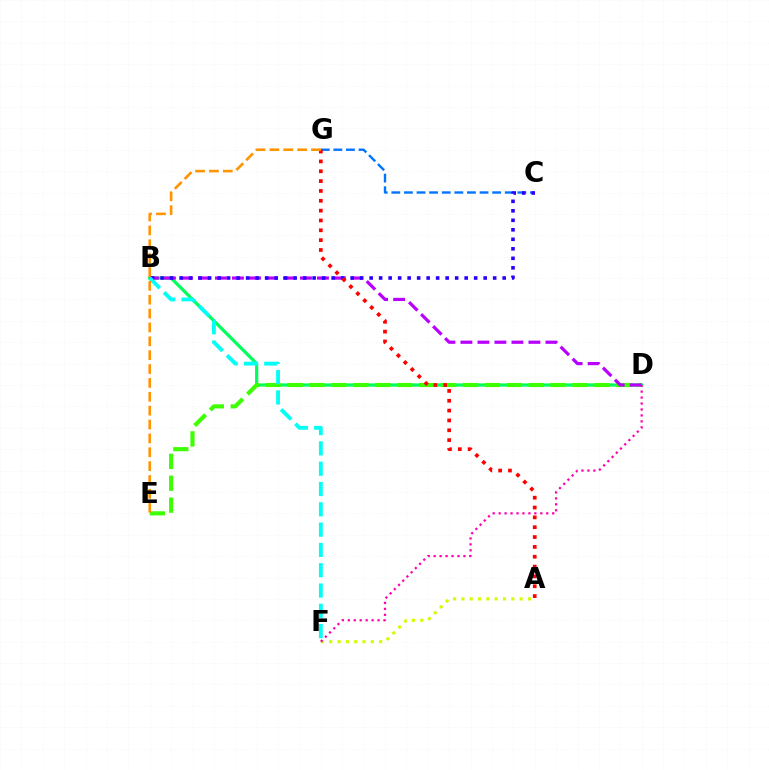{('A', 'F'): [{'color': '#d1ff00', 'line_style': 'dotted', 'thickness': 2.26}], ('B', 'D'): [{'color': '#00ff5c', 'line_style': 'solid', 'thickness': 2.3}, {'color': '#b900ff', 'line_style': 'dashed', 'thickness': 2.31}], ('D', 'E'): [{'color': '#3dff00', 'line_style': 'dashed', 'thickness': 2.98}], ('D', 'F'): [{'color': '#ff00ac', 'line_style': 'dotted', 'thickness': 1.62}], ('C', 'G'): [{'color': '#0074ff', 'line_style': 'dashed', 'thickness': 1.71}], ('B', 'C'): [{'color': '#2500ff', 'line_style': 'dotted', 'thickness': 2.58}], ('A', 'G'): [{'color': '#ff0000', 'line_style': 'dotted', 'thickness': 2.67}], ('B', 'F'): [{'color': '#00fff6', 'line_style': 'dashed', 'thickness': 2.76}], ('E', 'G'): [{'color': '#ff9400', 'line_style': 'dashed', 'thickness': 1.88}]}